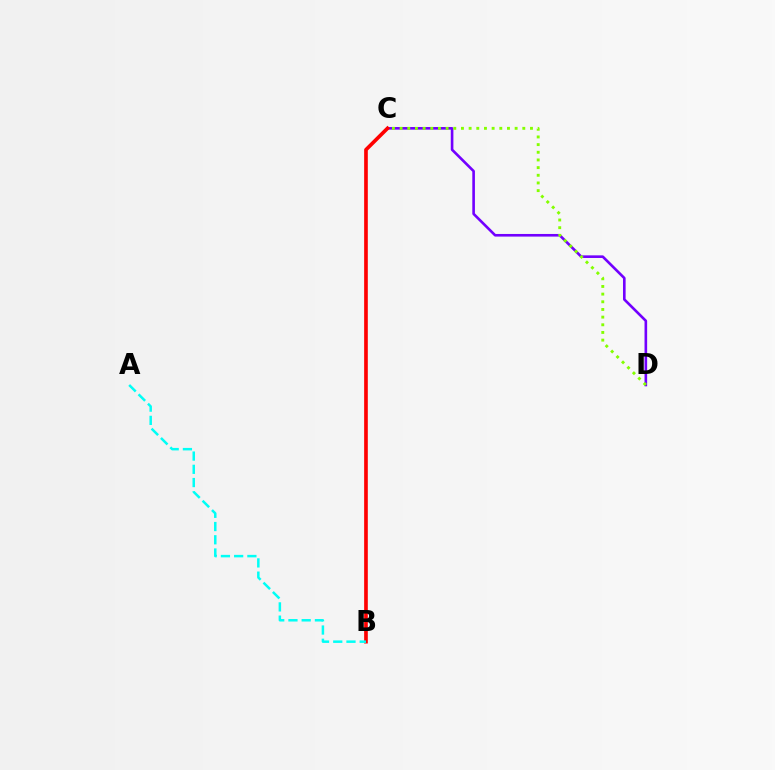{('C', 'D'): [{'color': '#7200ff', 'line_style': 'solid', 'thickness': 1.89}, {'color': '#84ff00', 'line_style': 'dotted', 'thickness': 2.08}], ('B', 'C'): [{'color': '#ff0000', 'line_style': 'solid', 'thickness': 2.64}], ('A', 'B'): [{'color': '#00fff6', 'line_style': 'dashed', 'thickness': 1.8}]}